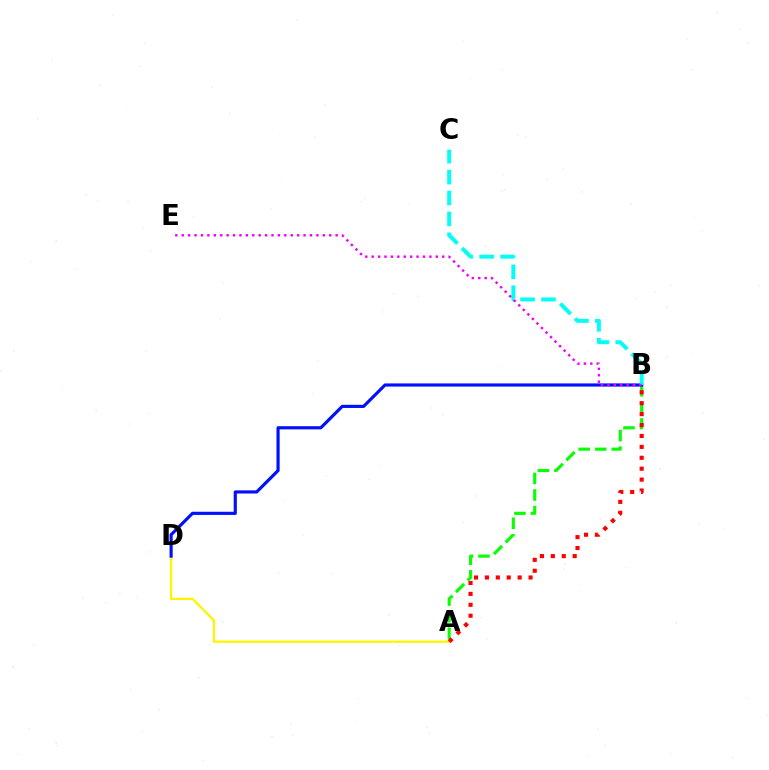{('A', 'D'): [{'color': '#fcf500', 'line_style': 'solid', 'thickness': 1.64}], ('A', 'B'): [{'color': '#08ff00', 'line_style': 'dashed', 'thickness': 2.25}, {'color': '#ff0000', 'line_style': 'dotted', 'thickness': 2.97}], ('B', 'D'): [{'color': '#0010ff', 'line_style': 'solid', 'thickness': 2.27}], ('B', 'C'): [{'color': '#00fff6', 'line_style': 'dashed', 'thickness': 2.84}], ('B', 'E'): [{'color': '#ee00ff', 'line_style': 'dotted', 'thickness': 1.74}]}